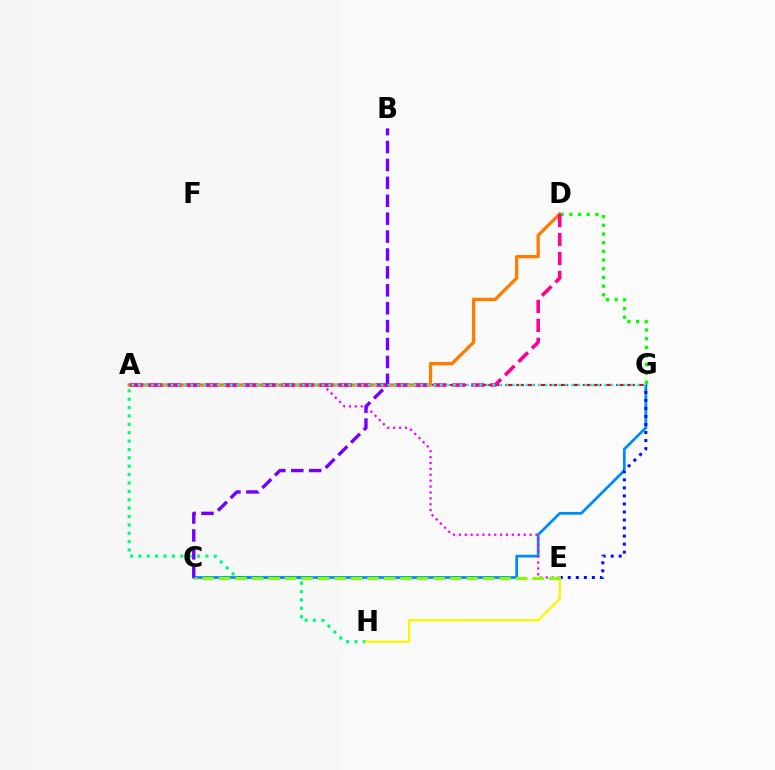{('A', 'H'): [{'color': '#00ff74', 'line_style': 'dotted', 'thickness': 2.28}], ('C', 'G'): [{'color': '#008cff', 'line_style': 'solid', 'thickness': 2.0}], ('D', 'G'): [{'color': '#08ff00', 'line_style': 'dotted', 'thickness': 2.36}], ('A', 'E'): [{'color': '#ee00ff', 'line_style': 'dotted', 'thickness': 1.6}], ('E', 'G'): [{'color': '#0010ff', 'line_style': 'dotted', 'thickness': 2.18}], ('A', 'G'): [{'color': '#ff0000', 'line_style': 'dashed', 'thickness': 1.51}, {'color': '#00fff6', 'line_style': 'dotted', 'thickness': 1.78}], ('E', 'H'): [{'color': '#fcf500', 'line_style': 'solid', 'thickness': 1.67}], ('A', 'D'): [{'color': '#ff7c00', 'line_style': 'solid', 'thickness': 2.37}, {'color': '#ff0094', 'line_style': 'dashed', 'thickness': 2.58}], ('C', 'E'): [{'color': '#84ff00', 'line_style': 'dashed', 'thickness': 2.24}], ('B', 'C'): [{'color': '#7200ff', 'line_style': 'dashed', 'thickness': 2.43}]}